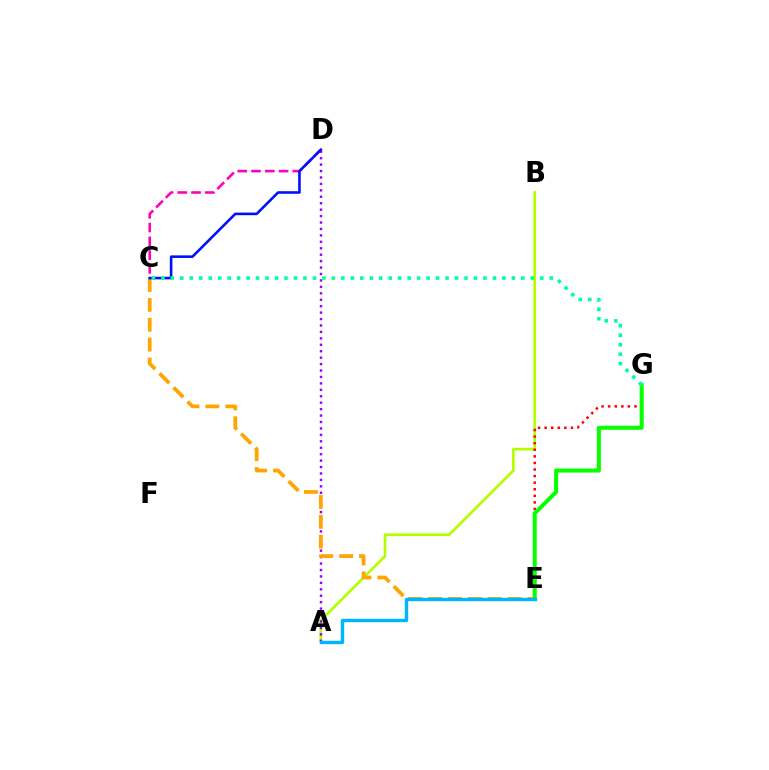{('A', 'B'): [{'color': '#b3ff00', 'line_style': 'solid', 'thickness': 1.94}], ('C', 'D'): [{'color': '#ff00bd', 'line_style': 'dashed', 'thickness': 1.87}, {'color': '#0010ff', 'line_style': 'solid', 'thickness': 1.87}], ('A', 'D'): [{'color': '#9b00ff', 'line_style': 'dotted', 'thickness': 1.75}], ('E', 'G'): [{'color': '#ff0000', 'line_style': 'dotted', 'thickness': 1.79}, {'color': '#08ff00', 'line_style': 'solid', 'thickness': 2.9}], ('C', 'E'): [{'color': '#ffa500', 'line_style': 'dashed', 'thickness': 2.7}], ('C', 'G'): [{'color': '#00ff9d', 'line_style': 'dotted', 'thickness': 2.57}], ('A', 'E'): [{'color': '#00b5ff', 'line_style': 'solid', 'thickness': 2.45}]}